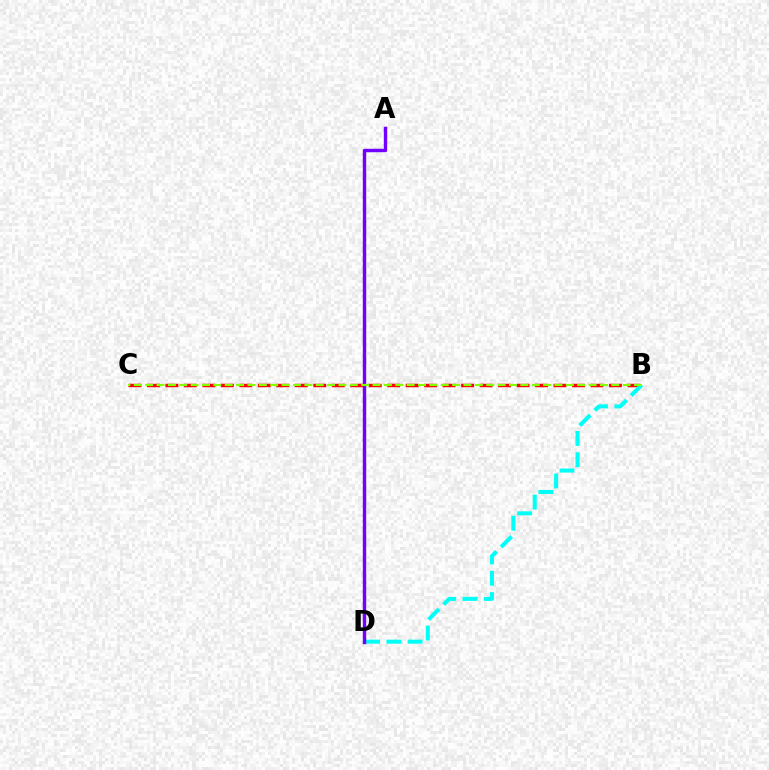{('B', 'C'): [{'color': '#ff0000', 'line_style': 'dashed', 'thickness': 2.51}, {'color': '#84ff00', 'line_style': 'dashed', 'thickness': 1.54}], ('B', 'D'): [{'color': '#00fff6', 'line_style': 'dashed', 'thickness': 2.89}], ('A', 'D'): [{'color': '#7200ff', 'line_style': 'solid', 'thickness': 2.45}]}